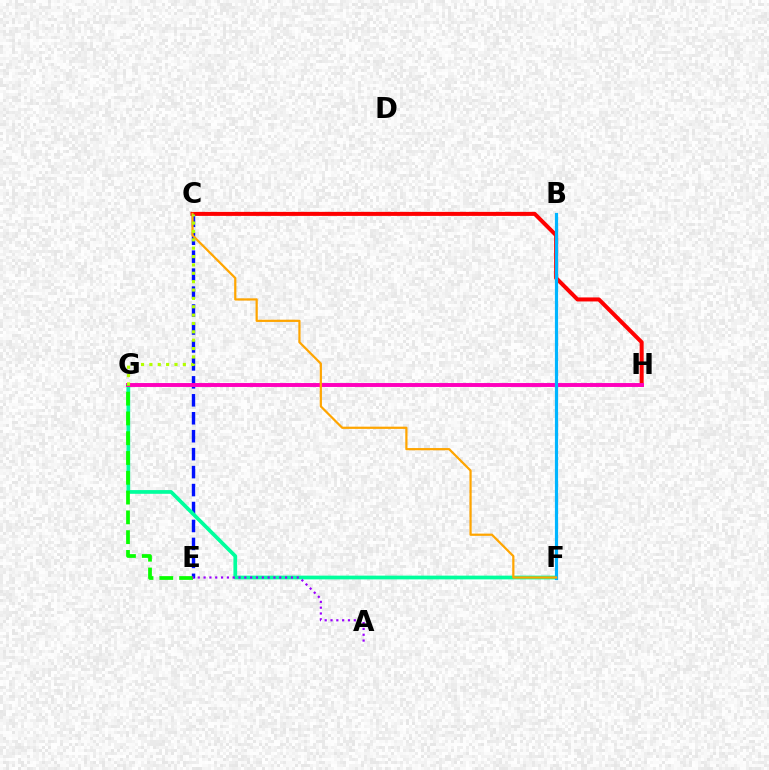{('C', 'H'): [{'color': '#ff0000', 'line_style': 'solid', 'thickness': 2.89}], ('C', 'E'): [{'color': '#0010ff', 'line_style': 'dashed', 'thickness': 2.44}], ('F', 'G'): [{'color': '#00ff9d', 'line_style': 'solid', 'thickness': 2.68}], ('G', 'H'): [{'color': '#ff00bd', 'line_style': 'solid', 'thickness': 2.82}], ('E', 'G'): [{'color': '#08ff00', 'line_style': 'dashed', 'thickness': 2.69}], ('A', 'E'): [{'color': '#9b00ff', 'line_style': 'dotted', 'thickness': 1.58}], ('B', 'F'): [{'color': '#00b5ff', 'line_style': 'solid', 'thickness': 2.29}], ('C', 'F'): [{'color': '#ffa500', 'line_style': 'solid', 'thickness': 1.6}], ('C', 'G'): [{'color': '#b3ff00', 'line_style': 'dotted', 'thickness': 2.27}]}